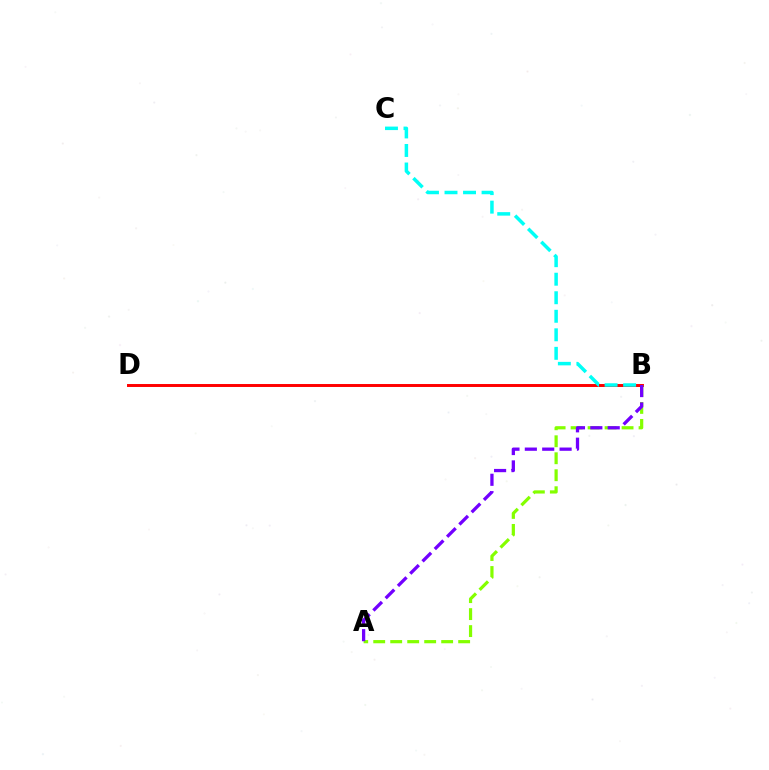{('B', 'D'): [{'color': '#ff0000', 'line_style': 'solid', 'thickness': 2.12}], ('A', 'B'): [{'color': '#84ff00', 'line_style': 'dashed', 'thickness': 2.31}, {'color': '#7200ff', 'line_style': 'dashed', 'thickness': 2.36}], ('B', 'C'): [{'color': '#00fff6', 'line_style': 'dashed', 'thickness': 2.52}]}